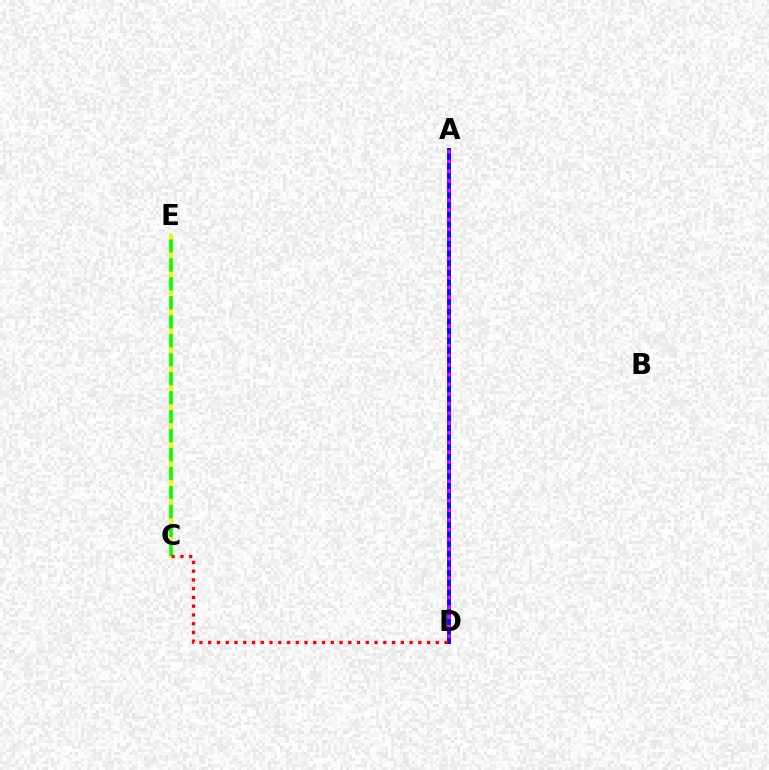{('C', 'E'): [{'color': '#00fff6', 'line_style': 'dashed', 'thickness': 2.13}, {'color': '#fcf500', 'line_style': 'solid', 'thickness': 2.58}, {'color': '#08ff00', 'line_style': 'dashed', 'thickness': 2.58}], ('A', 'D'): [{'color': '#0010ff', 'line_style': 'solid', 'thickness': 2.84}, {'color': '#ee00ff', 'line_style': 'dotted', 'thickness': 2.63}], ('C', 'D'): [{'color': '#ff0000', 'line_style': 'dotted', 'thickness': 2.38}]}